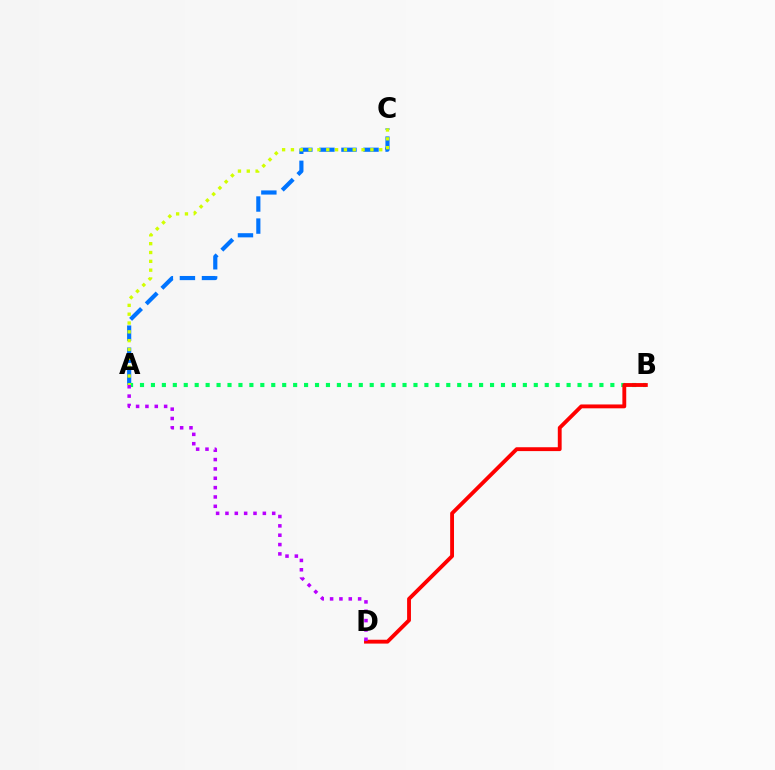{('A', 'C'): [{'color': '#0074ff', 'line_style': 'dashed', 'thickness': 3.0}, {'color': '#d1ff00', 'line_style': 'dotted', 'thickness': 2.4}], ('A', 'B'): [{'color': '#00ff5c', 'line_style': 'dotted', 'thickness': 2.97}], ('B', 'D'): [{'color': '#ff0000', 'line_style': 'solid', 'thickness': 2.78}], ('A', 'D'): [{'color': '#b900ff', 'line_style': 'dotted', 'thickness': 2.54}]}